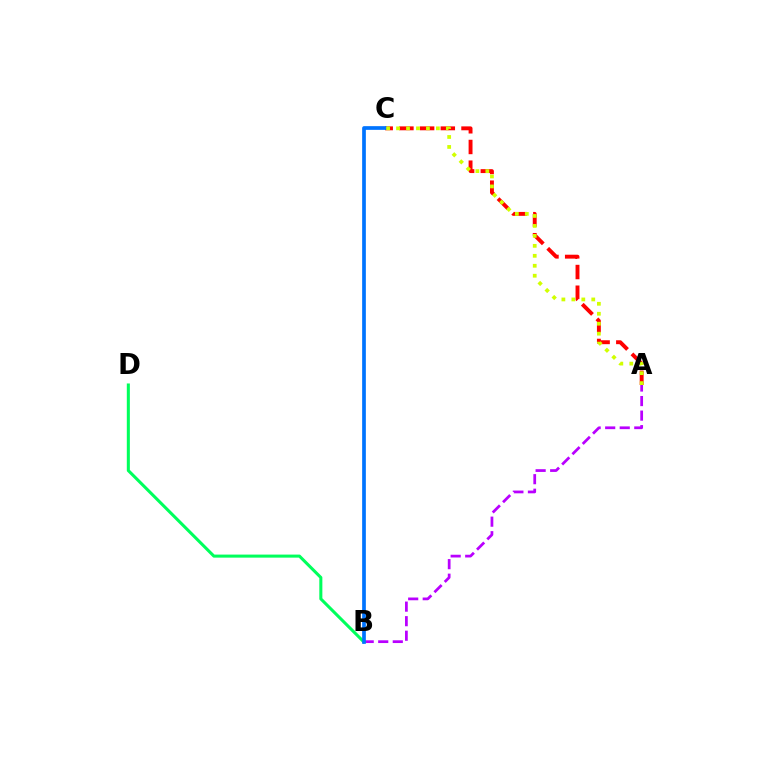{('A', 'B'): [{'color': '#b900ff', 'line_style': 'dashed', 'thickness': 1.98}], ('B', 'D'): [{'color': '#00ff5c', 'line_style': 'solid', 'thickness': 2.2}], ('A', 'C'): [{'color': '#ff0000', 'line_style': 'dashed', 'thickness': 2.81}, {'color': '#d1ff00', 'line_style': 'dotted', 'thickness': 2.71}], ('B', 'C'): [{'color': '#0074ff', 'line_style': 'solid', 'thickness': 2.67}]}